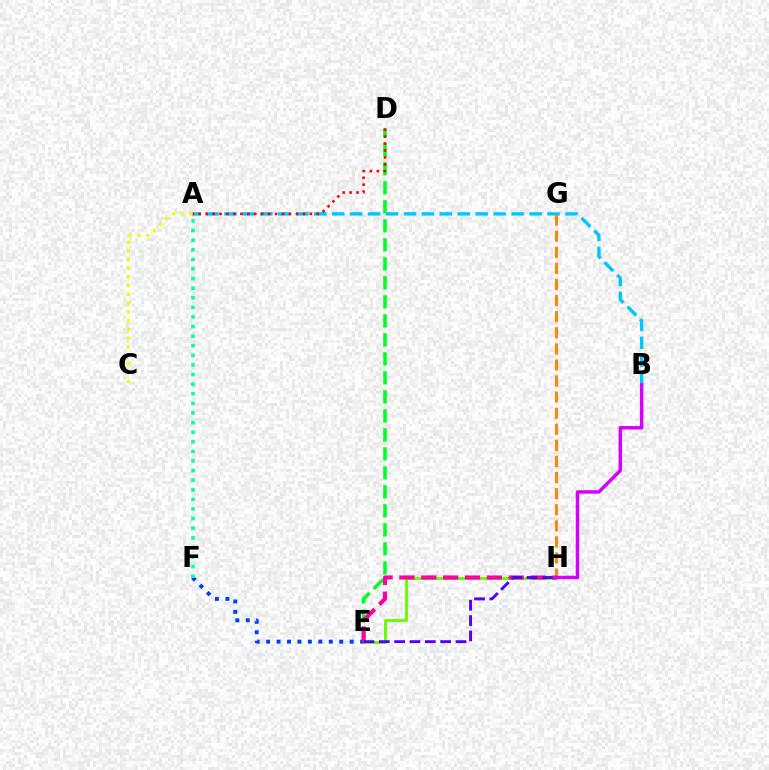{('D', 'E'): [{'color': '#00ff27', 'line_style': 'dashed', 'thickness': 2.58}], ('E', 'H'): [{'color': '#66ff00', 'line_style': 'solid', 'thickness': 2.1}, {'color': '#ff00a0', 'line_style': 'dashed', 'thickness': 2.97}, {'color': '#4f00ff', 'line_style': 'dashed', 'thickness': 2.08}], ('E', 'F'): [{'color': '#003fff', 'line_style': 'dotted', 'thickness': 2.84}], ('A', 'F'): [{'color': '#00ffaf', 'line_style': 'dotted', 'thickness': 2.61}], ('A', 'B'): [{'color': '#00c7ff', 'line_style': 'dashed', 'thickness': 2.44}], ('A', 'D'): [{'color': '#ff0000', 'line_style': 'dotted', 'thickness': 1.89}], ('G', 'H'): [{'color': '#ff8800', 'line_style': 'dashed', 'thickness': 2.19}], ('A', 'C'): [{'color': '#eeff00', 'line_style': 'dotted', 'thickness': 2.37}], ('B', 'H'): [{'color': '#d600ff', 'line_style': 'solid', 'thickness': 2.5}]}